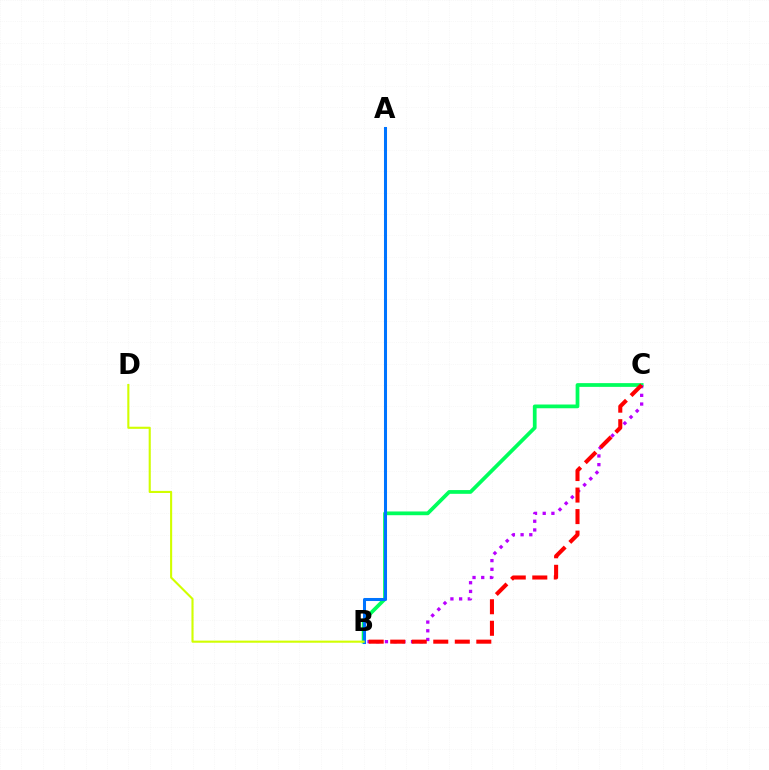{('B', 'C'): [{'color': '#00ff5c', 'line_style': 'solid', 'thickness': 2.7}, {'color': '#b900ff', 'line_style': 'dotted', 'thickness': 2.36}, {'color': '#ff0000', 'line_style': 'dashed', 'thickness': 2.92}], ('A', 'B'): [{'color': '#0074ff', 'line_style': 'solid', 'thickness': 2.19}], ('B', 'D'): [{'color': '#d1ff00', 'line_style': 'solid', 'thickness': 1.52}]}